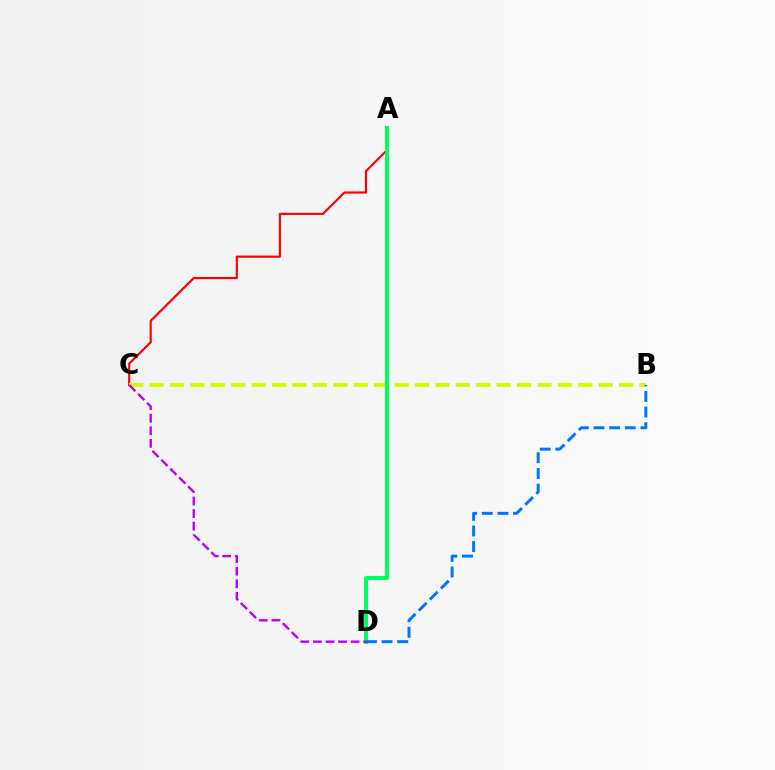{('A', 'C'): [{'color': '#ff0000', 'line_style': 'solid', 'thickness': 1.55}], ('B', 'C'): [{'color': '#d1ff00', 'line_style': 'dashed', 'thickness': 2.77}], ('A', 'D'): [{'color': '#00ff5c', 'line_style': 'solid', 'thickness': 2.86}], ('B', 'D'): [{'color': '#0074ff', 'line_style': 'dashed', 'thickness': 2.13}], ('C', 'D'): [{'color': '#b900ff', 'line_style': 'dashed', 'thickness': 1.71}]}